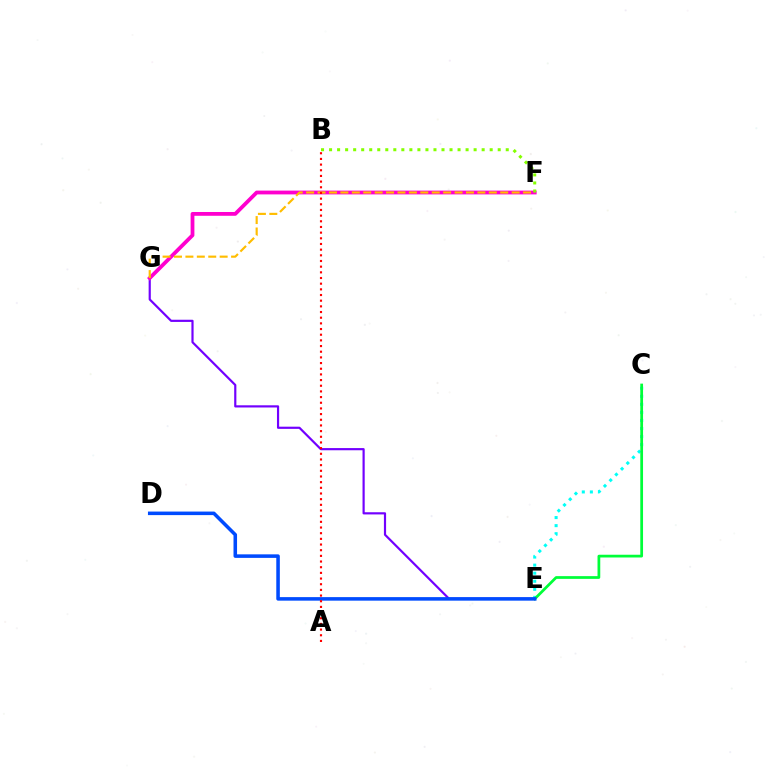{('C', 'E'): [{'color': '#00fff6', 'line_style': 'dotted', 'thickness': 2.19}, {'color': '#00ff39', 'line_style': 'solid', 'thickness': 1.98}], ('E', 'G'): [{'color': '#7200ff', 'line_style': 'solid', 'thickness': 1.57}], ('D', 'E'): [{'color': '#004bff', 'line_style': 'solid', 'thickness': 2.55}], ('F', 'G'): [{'color': '#ff00cf', 'line_style': 'solid', 'thickness': 2.73}, {'color': '#ffbd00', 'line_style': 'dashed', 'thickness': 1.55}], ('A', 'B'): [{'color': '#ff0000', 'line_style': 'dotted', 'thickness': 1.54}], ('B', 'F'): [{'color': '#84ff00', 'line_style': 'dotted', 'thickness': 2.18}]}